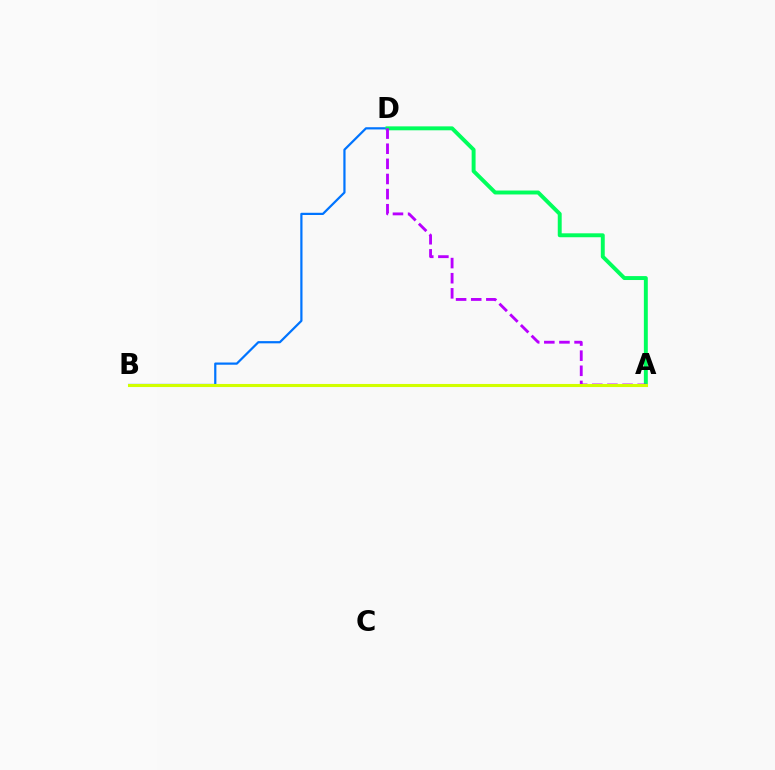{('B', 'D'): [{'color': '#0074ff', 'line_style': 'solid', 'thickness': 1.6}], ('A', 'D'): [{'color': '#00ff5c', 'line_style': 'solid', 'thickness': 2.83}, {'color': '#b900ff', 'line_style': 'dashed', 'thickness': 2.05}], ('A', 'B'): [{'color': '#ff0000', 'line_style': 'solid', 'thickness': 1.89}, {'color': '#d1ff00', 'line_style': 'solid', 'thickness': 2.21}]}